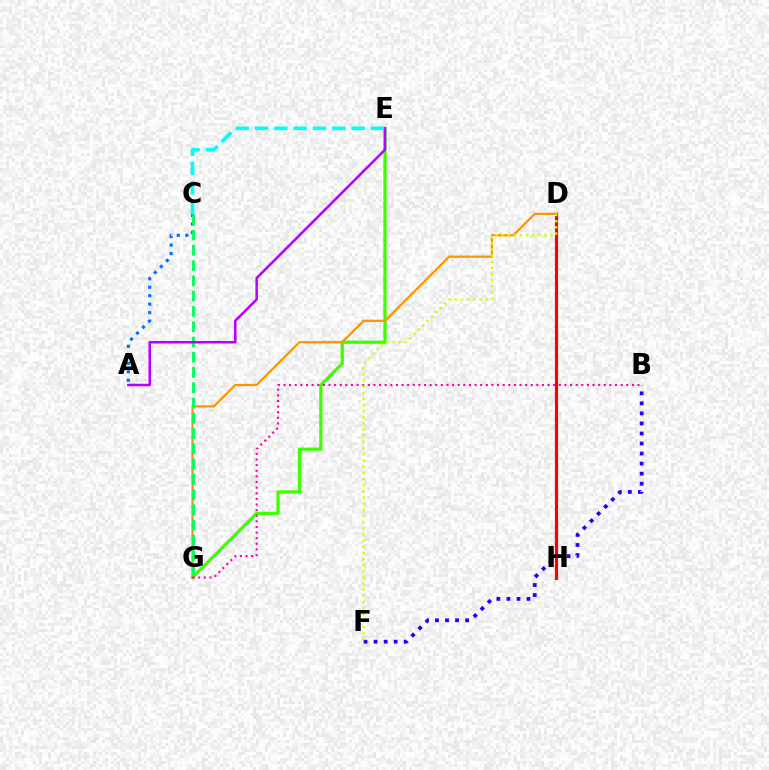{('A', 'C'): [{'color': '#0074ff', 'line_style': 'dotted', 'thickness': 2.31}], ('D', 'H'): [{'color': '#ff0000', 'line_style': 'solid', 'thickness': 2.27}], ('E', 'G'): [{'color': '#3dff00', 'line_style': 'solid', 'thickness': 2.31}], ('D', 'G'): [{'color': '#ff9400', 'line_style': 'solid', 'thickness': 1.62}], ('C', 'G'): [{'color': '#00ff5c', 'line_style': 'dashed', 'thickness': 2.07}], ('B', 'G'): [{'color': '#ff00ac', 'line_style': 'dotted', 'thickness': 1.53}], ('B', 'F'): [{'color': '#2500ff', 'line_style': 'dotted', 'thickness': 2.73}], ('D', 'F'): [{'color': '#d1ff00', 'line_style': 'dotted', 'thickness': 1.67}], ('A', 'E'): [{'color': '#b900ff', 'line_style': 'solid', 'thickness': 1.82}], ('C', 'E'): [{'color': '#00fff6', 'line_style': 'dashed', 'thickness': 2.63}]}